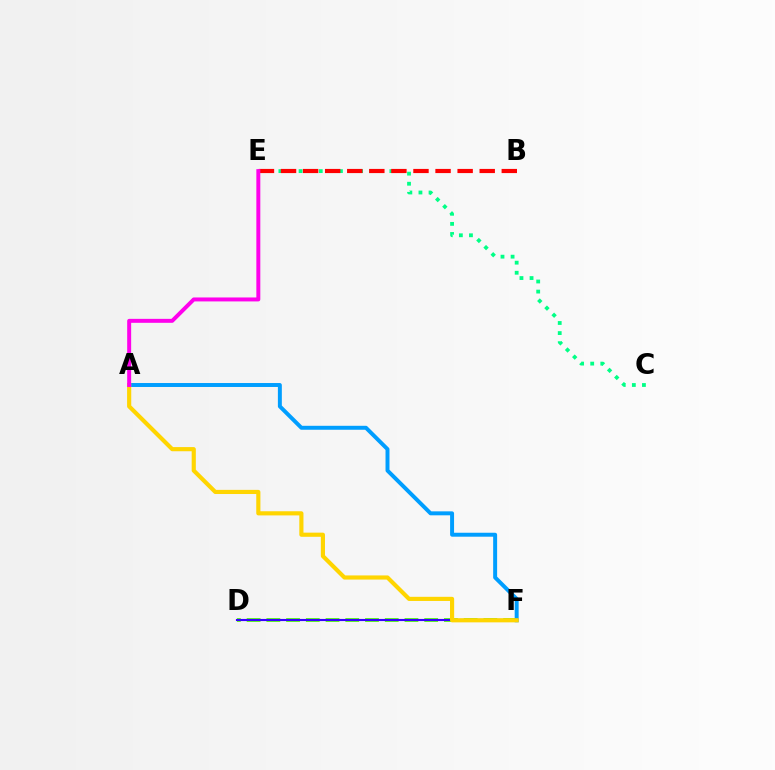{('D', 'F'): [{'color': '#4fff00', 'line_style': 'dashed', 'thickness': 2.68}, {'color': '#3700ff', 'line_style': 'solid', 'thickness': 1.54}], ('A', 'F'): [{'color': '#009eff', 'line_style': 'solid', 'thickness': 2.85}, {'color': '#ffd500', 'line_style': 'solid', 'thickness': 2.99}], ('C', 'E'): [{'color': '#00ff86', 'line_style': 'dotted', 'thickness': 2.74}], ('B', 'E'): [{'color': '#ff0000', 'line_style': 'dashed', 'thickness': 3.0}], ('A', 'E'): [{'color': '#ff00ed', 'line_style': 'solid', 'thickness': 2.85}]}